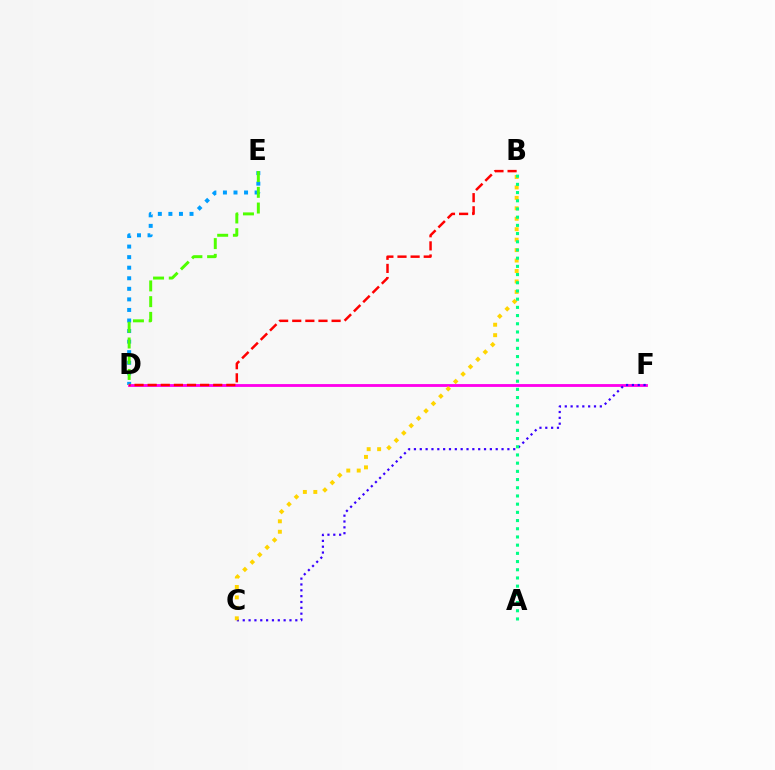{('D', 'E'): [{'color': '#009eff', 'line_style': 'dotted', 'thickness': 2.87}, {'color': '#4fff00', 'line_style': 'dashed', 'thickness': 2.14}], ('D', 'F'): [{'color': '#ff00ed', 'line_style': 'solid', 'thickness': 2.04}], ('B', 'D'): [{'color': '#ff0000', 'line_style': 'dashed', 'thickness': 1.78}], ('C', 'F'): [{'color': '#3700ff', 'line_style': 'dotted', 'thickness': 1.59}], ('B', 'C'): [{'color': '#ffd500', 'line_style': 'dotted', 'thickness': 2.84}], ('A', 'B'): [{'color': '#00ff86', 'line_style': 'dotted', 'thickness': 2.23}]}